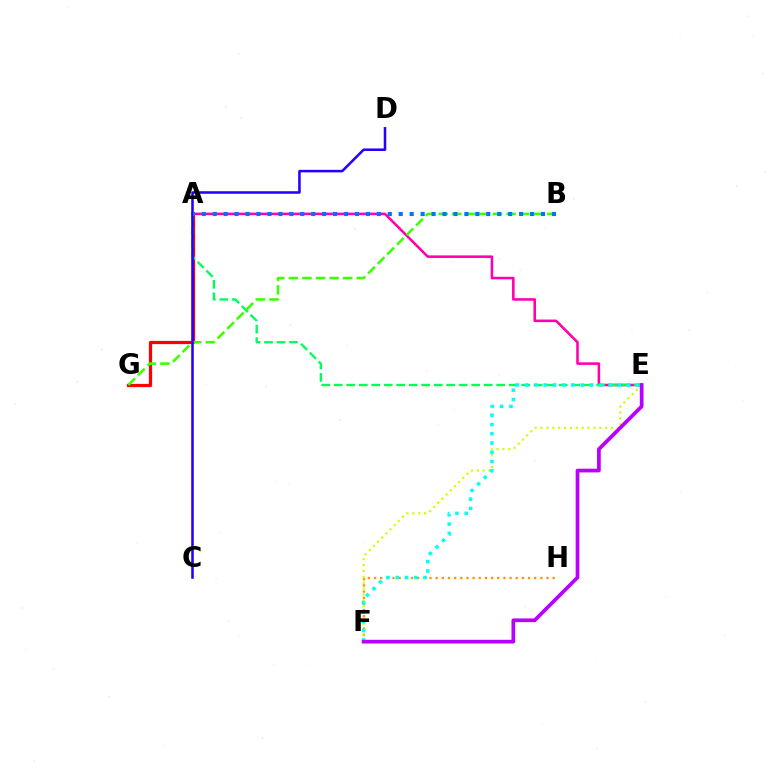{('F', 'H'): [{'color': '#ff9400', 'line_style': 'dotted', 'thickness': 1.67}], ('A', 'E'): [{'color': '#ff00ac', 'line_style': 'solid', 'thickness': 1.85}, {'color': '#00ff5c', 'line_style': 'dashed', 'thickness': 1.7}], ('E', 'F'): [{'color': '#d1ff00', 'line_style': 'dotted', 'thickness': 1.6}, {'color': '#00fff6', 'line_style': 'dotted', 'thickness': 2.52}, {'color': '#b900ff', 'line_style': 'solid', 'thickness': 2.68}], ('A', 'G'): [{'color': '#ff0000', 'line_style': 'solid', 'thickness': 2.33}], ('B', 'G'): [{'color': '#3dff00', 'line_style': 'dashed', 'thickness': 1.84}], ('C', 'D'): [{'color': '#2500ff', 'line_style': 'solid', 'thickness': 1.83}], ('A', 'B'): [{'color': '#0074ff', 'line_style': 'dotted', 'thickness': 2.97}]}